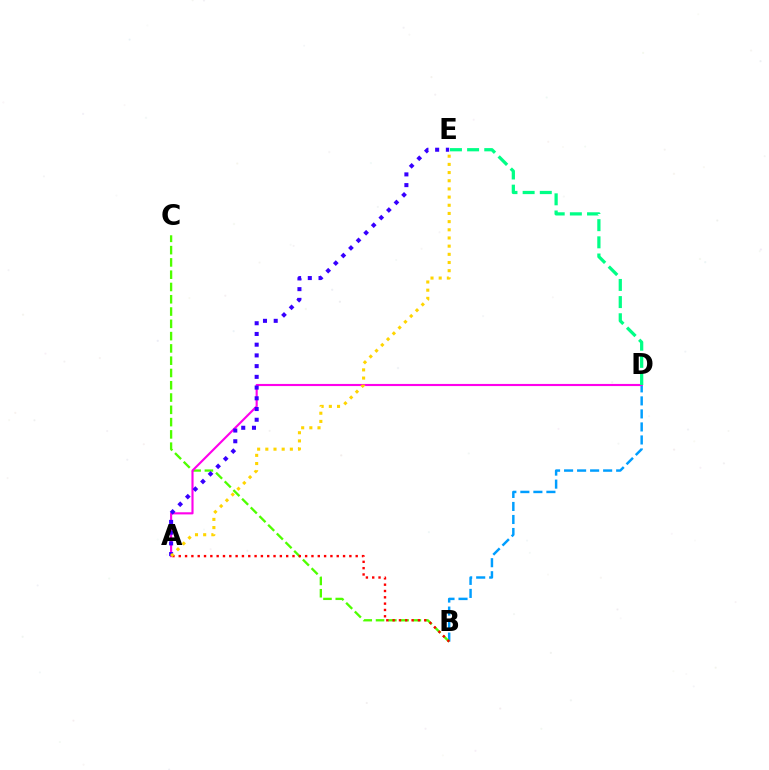{('B', 'D'): [{'color': '#009eff', 'line_style': 'dashed', 'thickness': 1.77}], ('B', 'C'): [{'color': '#4fff00', 'line_style': 'dashed', 'thickness': 1.67}], ('A', 'B'): [{'color': '#ff0000', 'line_style': 'dotted', 'thickness': 1.72}], ('A', 'D'): [{'color': '#ff00ed', 'line_style': 'solid', 'thickness': 1.54}], ('D', 'E'): [{'color': '#00ff86', 'line_style': 'dashed', 'thickness': 2.33}], ('A', 'E'): [{'color': '#3700ff', 'line_style': 'dotted', 'thickness': 2.91}, {'color': '#ffd500', 'line_style': 'dotted', 'thickness': 2.22}]}